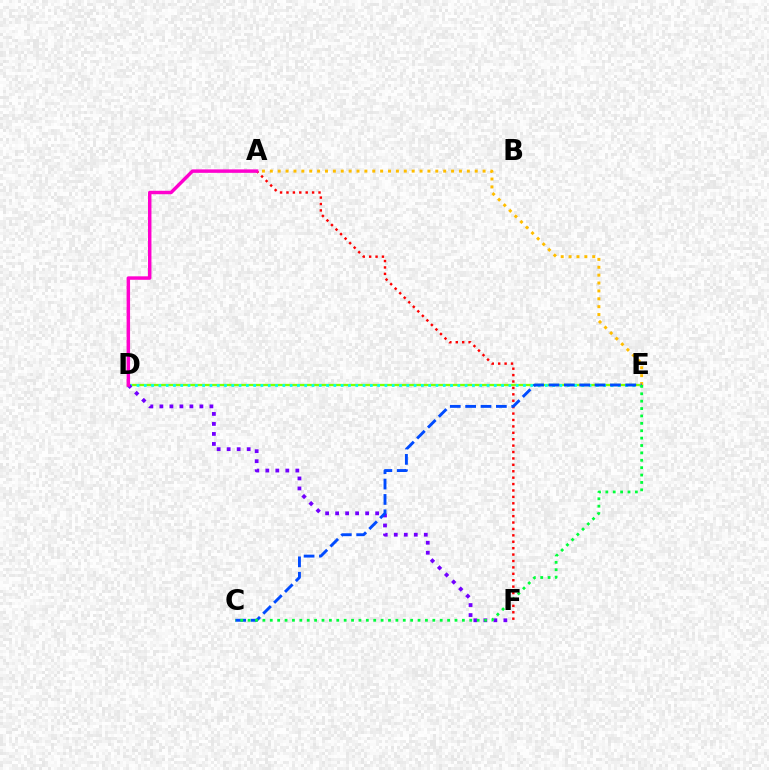{('D', 'E'): [{'color': '#84ff00', 'line_style': 'solid', 'thickness': 1.66}, {'color': '#00fff6', 'line_style': 'dotted', 'thickness': 1.98}], ('A', 'E'): [{'color': '#ffbd00', 'line_style': 'dotted', 'thickness': 2.14}], ('A', 'F'): [{'color': '#ff0000', 'line_style': 'dotted', 'thickness': 1.74}], ('D', 'F'): [{'color': '#7200ff', 'line_style': 'dotted', 'thickness': 2.72}], ('C', 'E'): [{'color': '#004bff', 'line_style': 'dashed', 'thickness': 2.09}, {'color': '#00ff39', 'line_style': 'dotted', 'thickness': 2.01}], ('A', 'D'): [{'color': '#ff00cf', 'line_style': 'solid', 'thickness': 2.49}]}